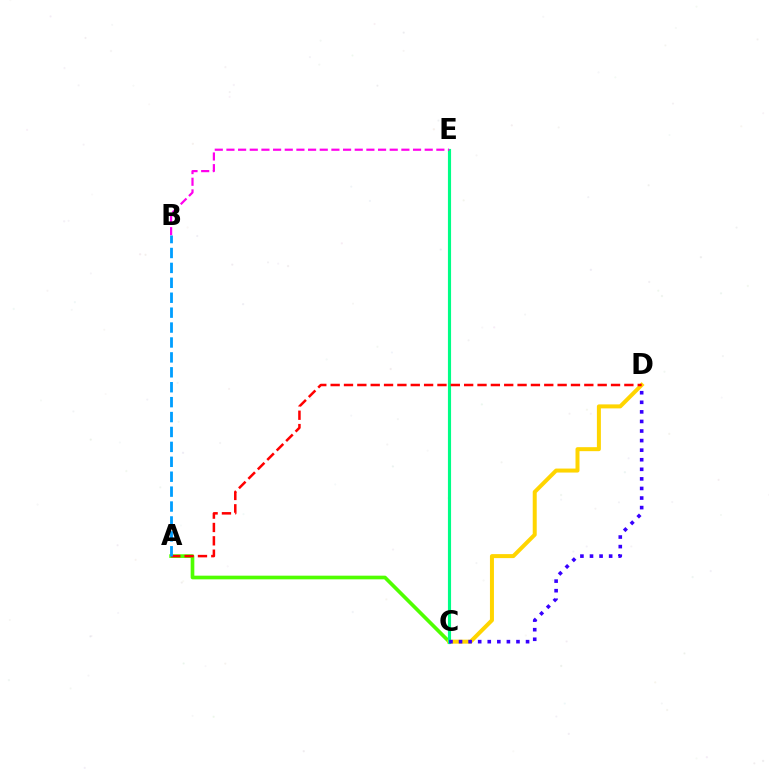{('A', 'C'): [{'color': '#4fff00', 'line_style': 'solid', 'thickness': 2.64}], ('C', 'D'): [{'color': '#ffd500', 'line_style': 'solid', 'thickness': 2.88}, {'color': '#3700ff', 'line_style': 'dotted', 'thickness': 2.6}], ('C', 'E'): [{'color': '#00ff86', 'line_style': 'solid', 'thickness': 2.25}], ('A', 'D'): [{'color': '#ff0000', 'line_style': 'dashed', 'thickness': 1.81}], ('B', 'E'): [{'color': '#ff00ed', 'line_style': 'dashed', 'thickness': 1.58}], ('A', 'B'): [{'color': '#009eff', 'line_style': 'dashed', 'thickness': 2.03}]}